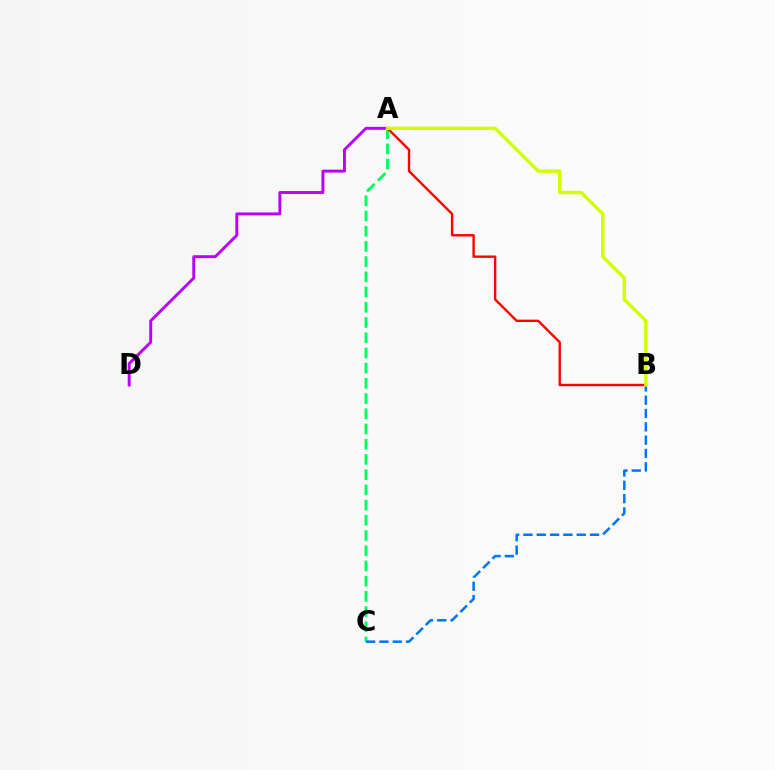{('A', 'C'): [{'color': '#00ff5c', 'line_style': 'dashed', 'thickness': 2.07}], ('A', 'B'): [{'color': '#ff0000', 'line_style': 'solid', 'thickness': 1.71}, {'color': '#d1ff00', 'line_style': 'solid', 'thickness': 2.48}], ('A', 'D'): [{'color': '#b900ff', 'line_style': 'solid', 'thickness': 2.1}], ('B', 'C'): [{'color': '#0074ff', 'line_style': 'dashed', 'thickness': 1.81}]}